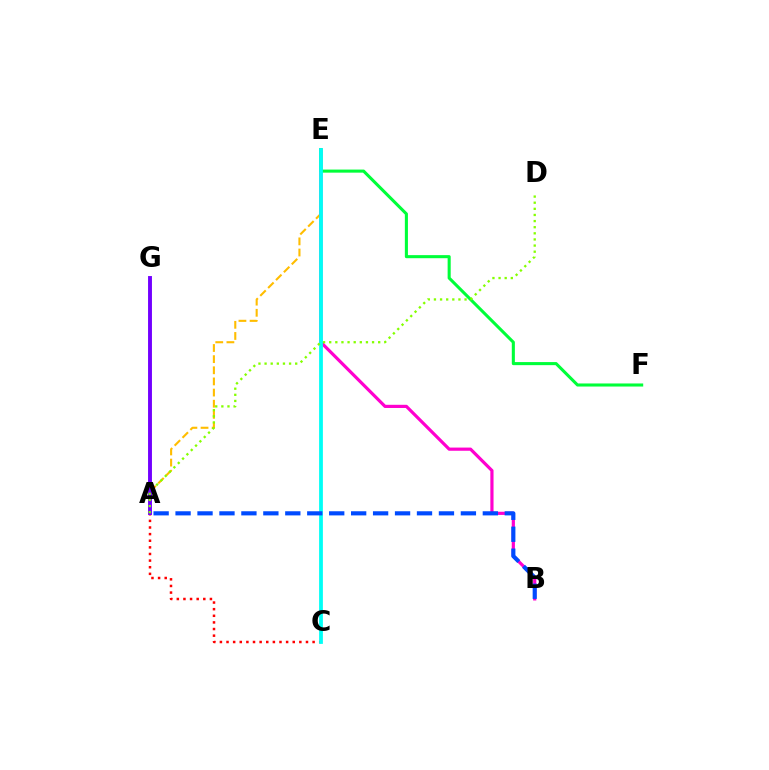{('A', 'E'): [{'color': '#ffbd00', 'line_style': 'dashed', 'thickness': 1.51}], ('B', 'E'): [{'color': '#ff00cf', 'line_style': 'solid', 'thickness': 2.29}], ('A', 'C'): [{'color': '#ff0000', 'line_style': 'dotted', 'thickness': 1.8}], ('A', 'G'): [{'color': '#7200ff', 'line_style': 'solid', 'thickness': 2.81}], ('E', 'F'): [{'color': '#00ff39', 'line_style': 'solid', 'thickness': 2.21}], ('C', 'E'): [{'color': '#00fff6', 'line_style': 'solid', 'thickness': 2.72}], ('A', 'B'): [{'color': '#004bff', 'line_style': 'dashed', 'thickness': 2.98}], ('A', 'D'): [{'color': '#84ff00', 'line_style': 'dotted', 'thickness': 1.66}]}